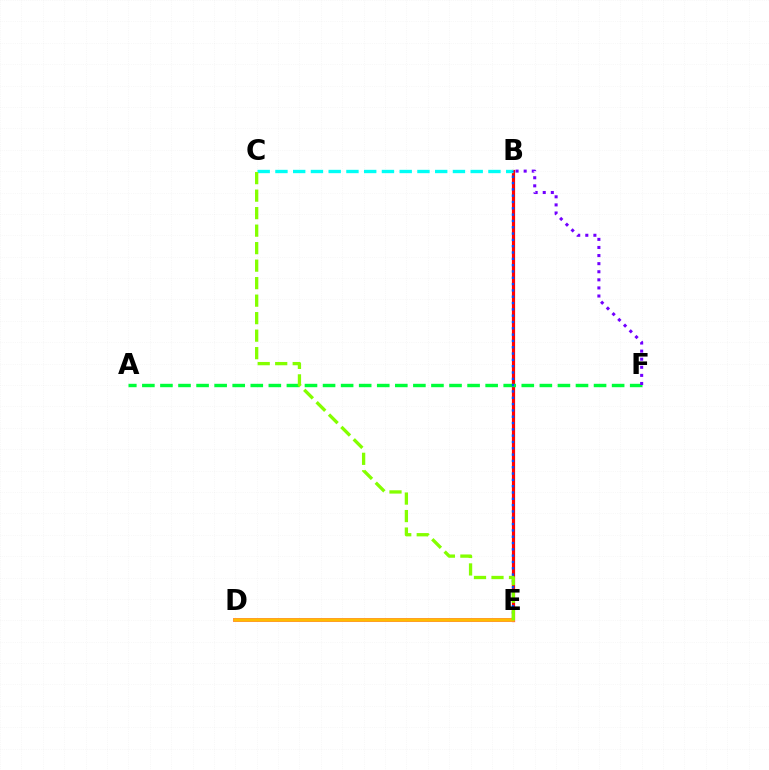{('B', 'E'): [{'color': '#ff0000', 'line_style': 'solid', 'thickness': 2.31}, {'color': '#004bff', 'line_style': 'dotted', 'thickness': 1.72}], ('A', 'F'): [{'color': '#00ff39', 'line_style': 'dashed', 'thickness': 2.45}], ('B', 'C'): [{'color': '#00fff6', 'line_style': 'dashed', 'thickness': 2.41}], ('B', 'F'): [{'color': '#7200ff', 'line_style': 'dotted', 'thickness': 2.2}], ('D', 'E'): [{'color': '#ff00cf', 'line_style': 'solid', 'thickness': 2.7}, {'color': '#ffbd00', 'line_style': 'solid', 'thickness': 2.61}], ('C', 'E'): [{'color': '#84ff00', 'line_style': 'dashed', 'thickness': 2.38}]}